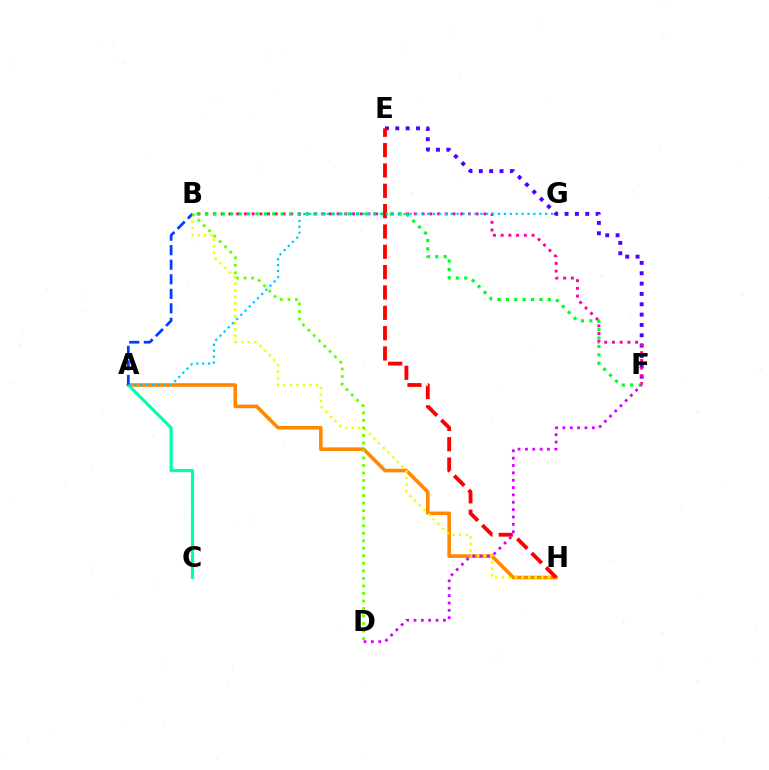{('A', 'H'): [{'color': '#ff8800', 'line_style': 'solid', 'thickness': 2.59}], ('E', 'F'): [{'color': '#4f00ff', 'line_style': 'dotted', 'thickness': 2.81}], ('B', 'F'): [{'color': '#ff00a0', 'line_style': 'dotted', 'thickness': 2.1}, {'color': '#00ff27', 'line_style': 'dotted', 'thickness': 2.28}], ('B', 'H'): [{'color': '#eeff00', 'line_style': 'dotted', 'thickness': 1.79}], ('E', 'H'): [{'color': '#ff0000', 'line_style': 'dashed', 'thickness': 2.76}], ('A', 'C'): [{'color': '#00ffaf', 'line_style': 'solid', 'thickness': 2.28}], ('D', 'F'): [{'color': '#d600ff', 'line_style': 'dotted', 'thickness': 2.0}], ('A', 'B'): [{'color': '#003fff', 'line_style': 'dashed', 'thickness': 1.98}], ('A', 'G'): [{'color': '#00c7ff', 'line_style': 'dotted', 'thickness': 1.6}], ('B', 'D'): [{'color': '#66ff00', 'line_style': 'dotted', 'thickness': 2.04}]}